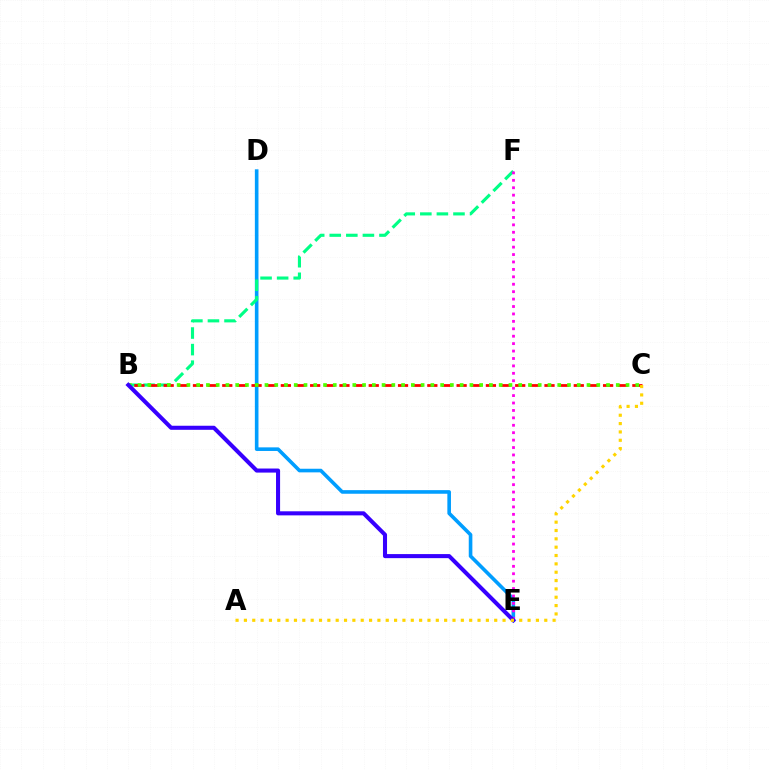{('D', 'E'): [{'color': '#009eff', 'line_style': 'solid', 'thickness': 2.6}], ('B', 'F'): [{'color': '#00ff86', 'line_style': 'dashed', 'thickness': 2.25}], ('B', 'C'): [{'color': '#ff0000', 'line_style': 'dashed', 'thickness': 1.99}, {'color': '#4fff00', 'line_style': 'dotted', 'thickness': 2.65}], ('E', 'F'): [{'color': '#ff00ed', 'line_style': 'dotted', 'thickness': 2.02}], ('B', 'E'): [{'color': '#3700ff', 'line_style': 'solid', 'thickness': 2.92}], ('A', 'C'): [{'color': '#ffd500', 'line_style': 'dotted', 'thickness': 2.27}]}